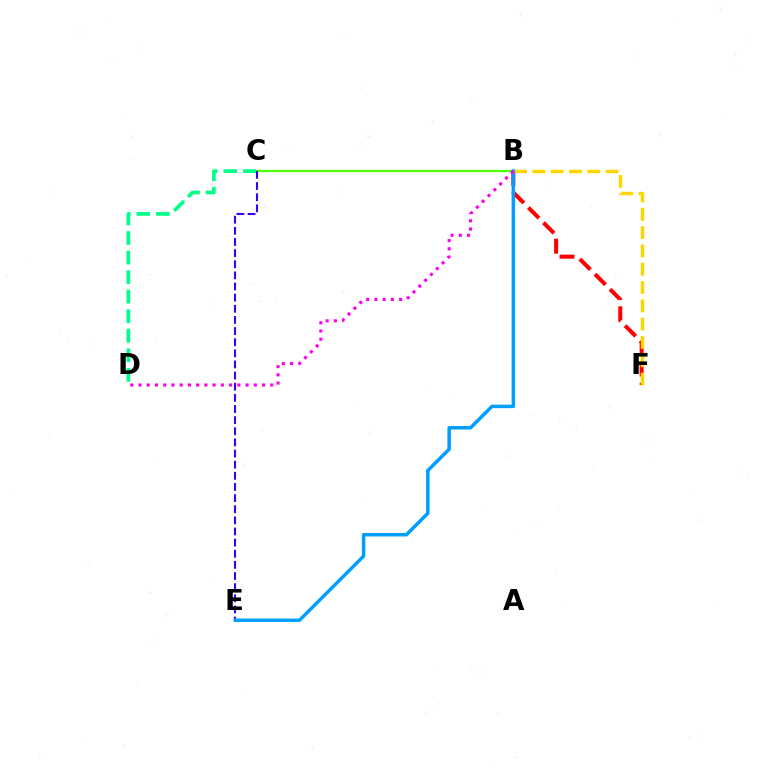{('C', 'D'): [{'color': '#00ff86', 'line_style': 'dashed', 'thickness': 2.65}], ('B', 'F'): [{'color': '#ff0000', 'line_style': 'dashed', 'thickness': 2.9}, {'color': '#ffd500', 'line_style': 'dashed', 'thickness': 2.49}], ('B', 'C'): [{'color': '#4fff00', 'line_style': 'solid', 'thickness': 1.64}], ('C', 'E'): [{'color': '#3700ff', 'line_style': 'dashed', 'thickness': 1.51}], ('B', 'E'): [{'color': '#009eff', 'line_style': 'solid', 'thickness': 2.5}], ('B', 'D'): [{'color': '#ff00ed', 'line_style': 'dotted', 'thickness': 2.24}]}